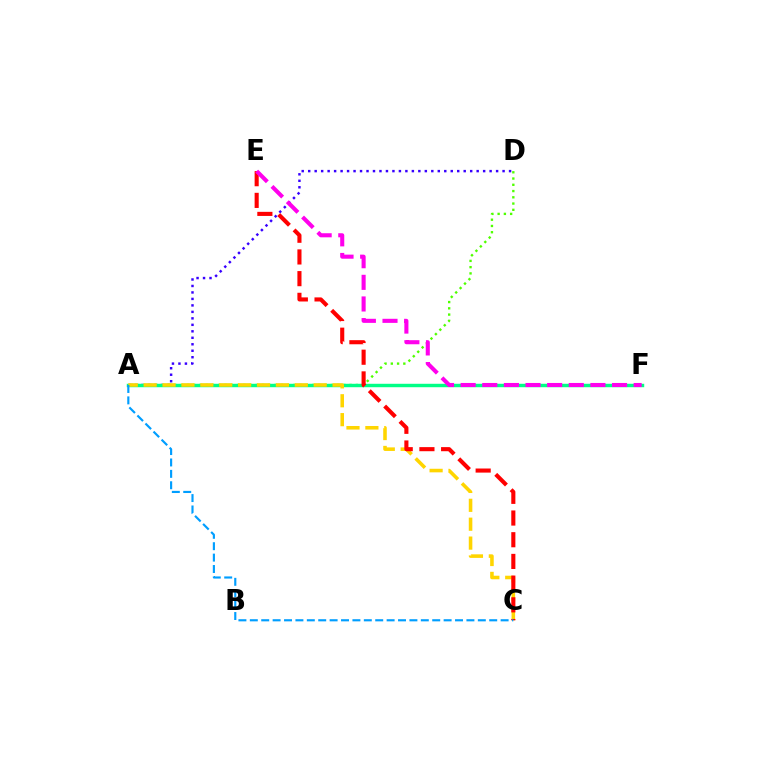{('A', 'D'): [{'color': '#3700ff', 'line_style': 'dotted', 'thickness': 1.76}, {'color': '#4fff00', 'line_style': 'dotted', 'thickness': 1.7}], ('A', 'F'): [{'color': '#00ff86', 'line_style': 'solid', 'thickness': 2.48}], ('A', 'C'): [{'color': '#ffd500', 'line_style': 'dashed', 'thickness': 2.57}, {'color': '#009eff', 'line_style': 'dashed', 'thickness': 1.55}], ('C', 'E'): [{'color': '#ff0000', 'line_style': 'dashed', 'thickness': 2.95}], ('E', 'F'): [{'color': '#ff00ed', 'line_style': 'dashed', 'thickness': 2.94}]}